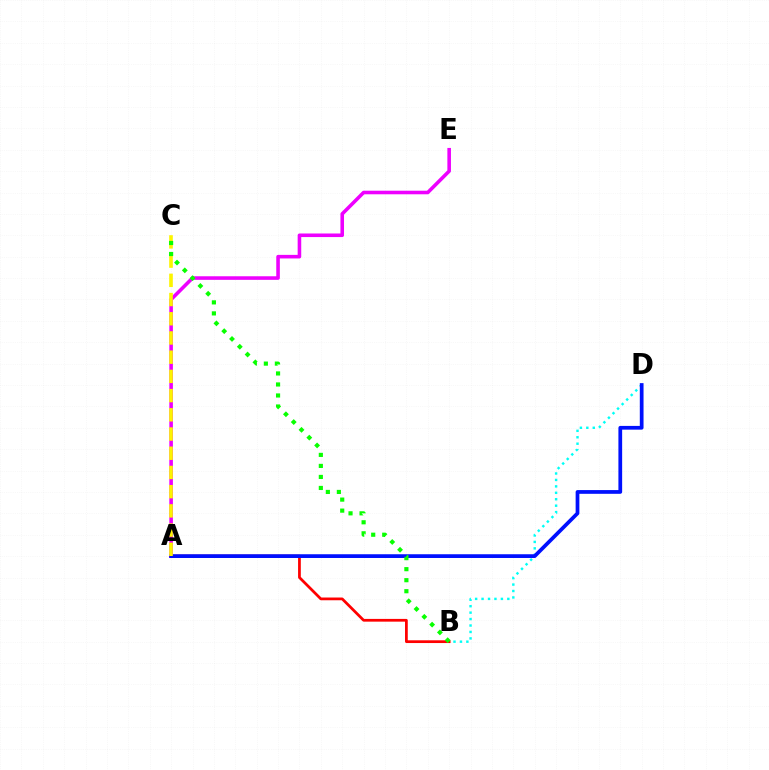{('A', 'E'): [{'color': '#ee00ff', 'line_style': 'solid', 'thickness': 2.58}], ('B', 'D'): [{'color': '#00fff6', 'line_style': 'dotted', 'thickness': 1.75}], ('A', 'B'): [{'color': '#ff0000', 'line_style': 'solid', 'thickness': 1.98}], ('A', 'D'): [{'color': '#0010ff', 'line_style': 'solid', 'thickness': 2.69}], ('A', 'C'): [{'color': '#fcf500', 'line_style': 'dashed', 'thickness': 2.61}], ('B', 'C'): [{'color': '#08ff00', 'line_style': 'dotted', 'thickness': 2.99}]}